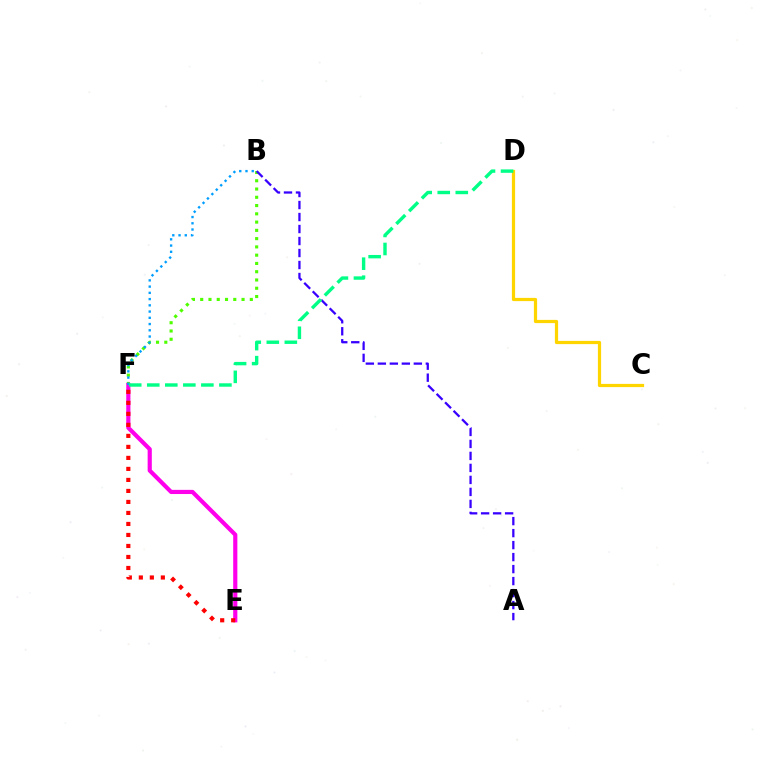{('C', 'D'): [{'color': '#ffd500', 'line_style': 'solid', 'thickness': 2.32}], ('B', 'F'): [{'color': '#4fff00', 'line_style': 'dotted', 'thickness': 2.25}, {'color': '#009eff', 'line_style': 'dotted', 'thickness': 1.7}], ('A', 'B'): [{'color': '#3700ff', 'line_style': 'dashed', 'thickness': 1.63}], ('E', 'F'): [{'color': '#ff00ed', 'line_style': 'solid', 'thickness': 3.0}, {'color': '#ff0000', 'line_style': 'dotted', 'thickness': 2.99}], ('D', 'F'): [{'color': '#00ff86', 'line_style': 'dashed', 'thickness': 2.45}]}